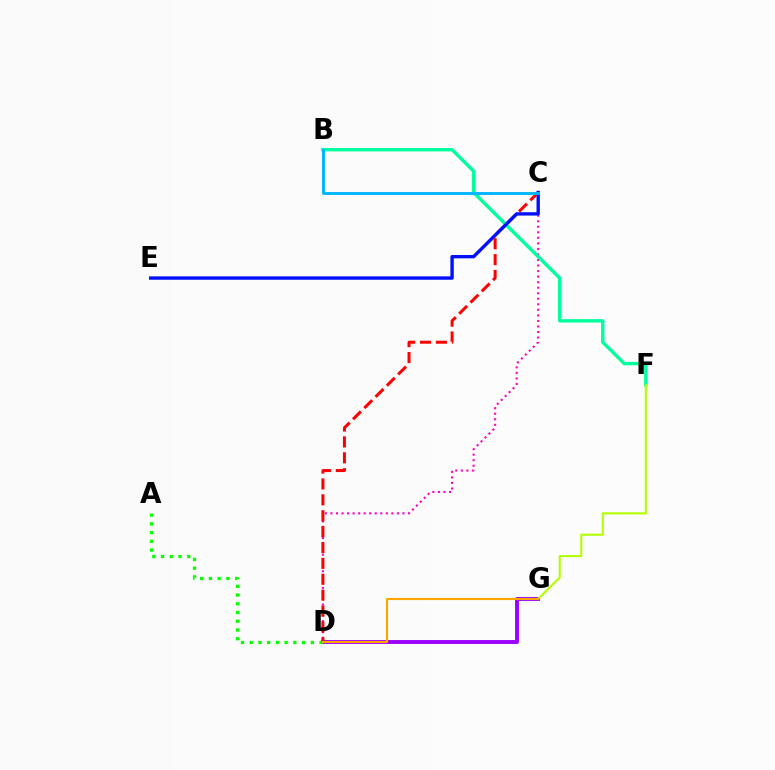{('D', 'G'): [{'color': '#9b00ff', 'line_style': 'solid', 'thickness': 2.81}, {'color': '#ffa500', 'line_style': 'solid', 'thickness': 1.54}], ('C', 'D'): [{'color': '#ff00bd', 'line_style': 'dotted', 'thickness': 1.5}, {'color': '#ff0000', 'line_style': 'dashed', 'thickness': 2.16}], ('B', 'F'): [{'color': '#00ff9d', 'line_style': 'solid', 'thickness': 2.43}], ('F', 'G'): [{'color': '#b3ff00', 'line_style': 'solid', 'thickness': 1.51}], ('C', 'E'): [{'color': '#0010ff', 'line_style': 'solid', 'thickness': 2.42}], ('A', 'D'): [{'color': '#08ff00', 'line_style': 'dotted', 'thickness': 2.37}], ('B', 'C'): [{'color': '#00b5ff', 'line_style': 'solid', 'thickness': 2.08}]}